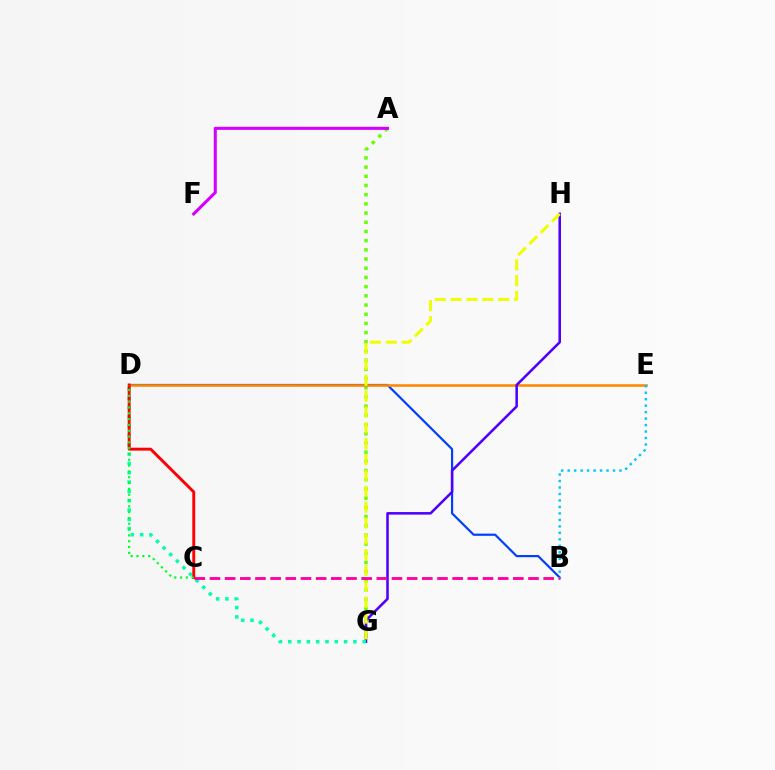{('B', 'D'): [{'color': '#003fff', 'line_style': 'solid', 'thickness': 1.58}], ('A', 'G'): [{'color': '#66ff00', 'line_style': 'dotted', 'thickness': 2.5}], ('D', 'E'): [{'color': '#ff8800', 'line_style': 'solid', 'thickness': 1.85}], ('G', 'H'): [{'color': '#4f00ff', 'line_style': 'solid', 'thickness': 1.84}, {'color': '#eeff00', 'line_style': 'dashed', 'thickness': 2.15}], ('D', 'G'): [{'color': '#00ffaf', 'line_style': 'dotted', 'thickness': 2.53}], ('B', 'C'): [{'color': '#ff00a0', 'line_style': 'dashed', 'thickness': 2.06}], ('A', 'F'): [{'color': '#d600ff', 'line_style': 'solid', 'thickness': 2.21}], ('B', 'E'): [{'color': '#00c7ff', 'line_style': 'dotted', 'thickness': 1.76}], ('C', 'D'): [{'color': '#ff0000', 'line_style': 'solid', 'thickness': 2.09}, {'color': '#00ff27', 'line_style': 'dotted', 'thickness': 1.58}]}